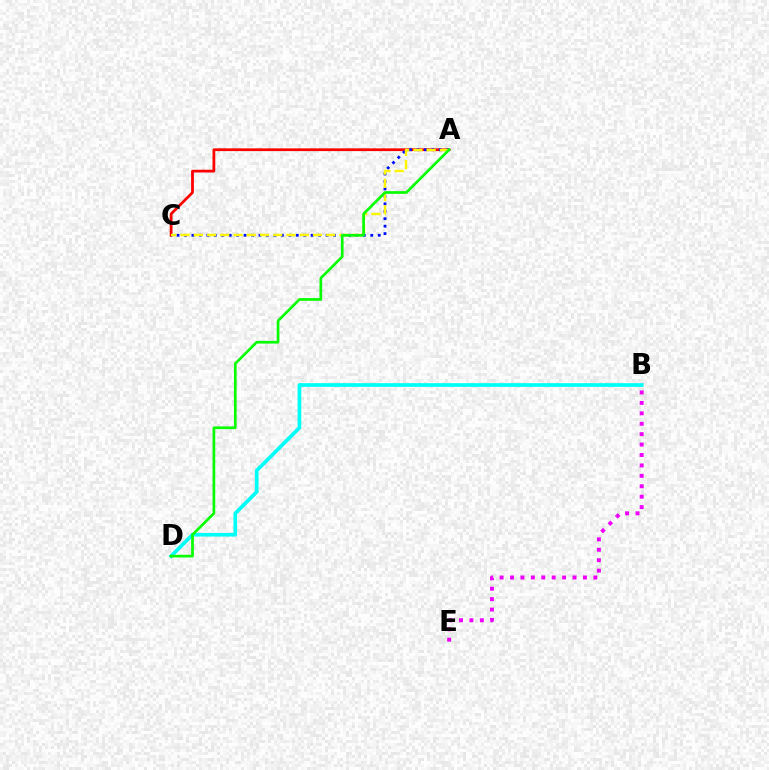{('A', 'C'): [{'color': '#ff0000', 'line_style': 'solid', 'thickness': 1.98}, {'color': '#0010ff', 'line_style': 'dotted', 'thickness': 2.02}, {'color': '#fcf500', 'line_style': 'dashed', 'thickness': 1.8}], ('B', 'D'): [{'color': '#00fff6', 'line_style': 'solid', 'thickness': 2.65}], ('A', 'D'): [{'color': '#08ff00', 'line_style': 'solid', 'thickness': 1.95}], ('B', 'E'): [{'color': '#ee00ff', 'line_style': 'dotted', 'thickness': 2.83}]}